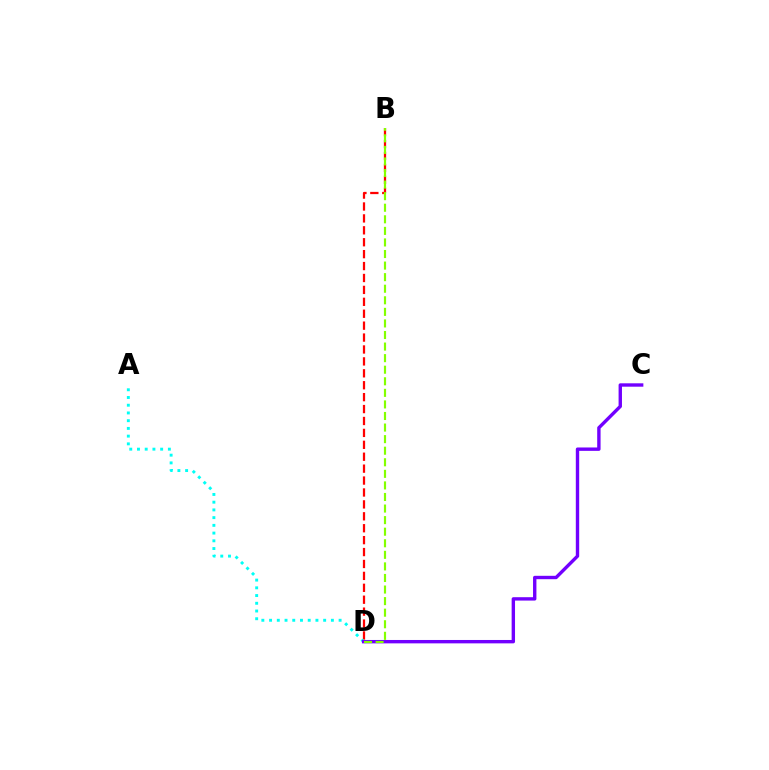{('B', 'D'): [{'color': '#ff0000', 'line_style': 'dashed', 'thickness': 1.62}, {'color': '#84ff00', 'line_style': 'dashed', 'thickness': 1.57}], ('A', 'D'): [{'color': '#00fff6', 'line_style': 'dotted', 'thickness': 2.1}], ('C', 'D'): [{'color': '#7200ff', 'line_style': 'solid', 'thickness': 2.43}]}